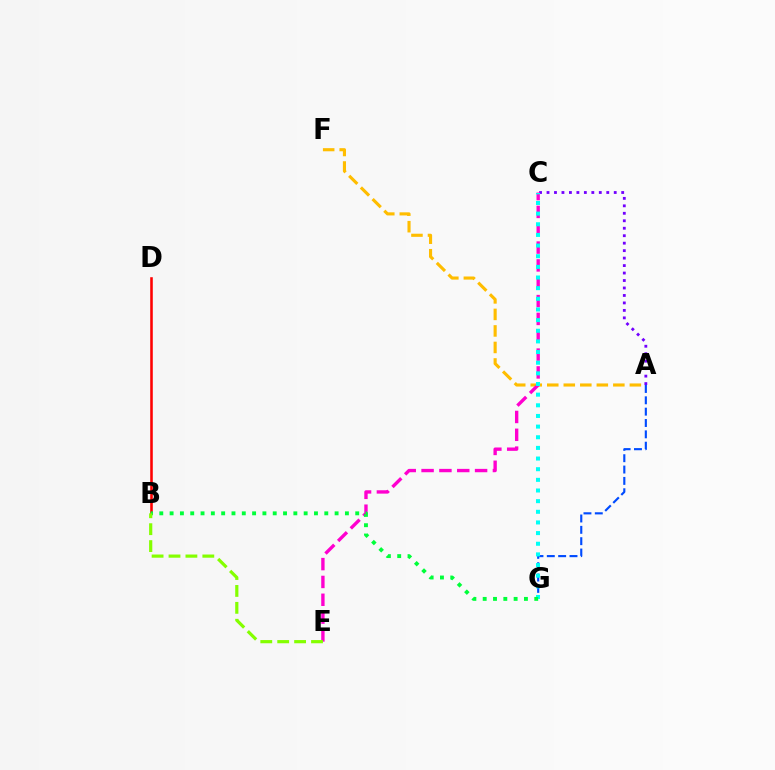{('B', 'D'): [{'color': '#ff0000', 'line_style': 'solid', 'thickness': 1.85}], ('A', 'G'): [{'color': '#004bff', 'line_style': 'dashed', 'thickness': 1.54}], ('A', 'C'): [{'color': '#7200ff', 'line_style': 'dotted', 'thickness': 2.03}], ('A', 'F'): [{'color': '#ffbd00', 'line_style': 'dashed', 'thickness': 2.24}], ('C', 'E'): [{'color': '#ff00cf', 'line_style': 'dashed', 'thickness': 2.42}], ('C', 'G'): [{'color': '#00fff6', 'line_style': 'dotted', 'thickness': 2.89}], ('B', 'G'): [{'color': '#00ff39', 'line_style': 'dotted', 'thickness': 2.8}], ('B', 'E'): [{'color': '#84ff00', 'line_style': 'dashed', 'thickness': 2.3}]}